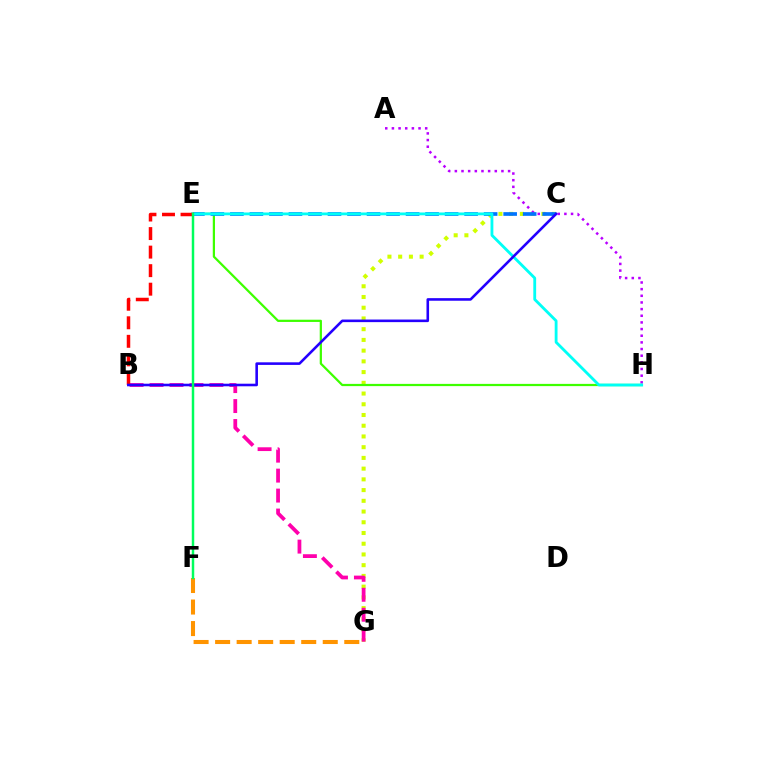{('C', 'G'): [{'color': '#d1ff00', 'line_style': 'dotted', 'thickness': 2.91}], ('A', 'H'): [{'color': '#b900ff', 'line_style': 'dotted', 'thickness': 1.81}], ('E', 'H'): [{'color': '#3dff00', 'line_style': 'solid', 'thickness': 1.61}, {'color': '#00fff6', 'line_style': 'solid', 'thickness': 2.04}], ('B', 'G'): [{'color': '#ff00ac', 'line_style': 'dashed', 'thickness': 2.71}], ('C', 'E'): [{'color': '#0074ff', 'line_style': 'dashed', 'thickness': 2.65}], ('F', 'G'): [{'color': '#ff9400', 'line_style': 'dashed', 'thickness': 2.92}], ('B', 'E'): [{'color': '#ff0000', 'line_style': 'dashed', 'thickness': 2.52}], ('B', 'C'): [{'color': '#2500ff', 'line_style': 'solid', 'thickness': 1.86}], ('E', 'F'): [{'color': '#00ff5c', 'line_style': 'solid', 'thickness': 1.78}]}